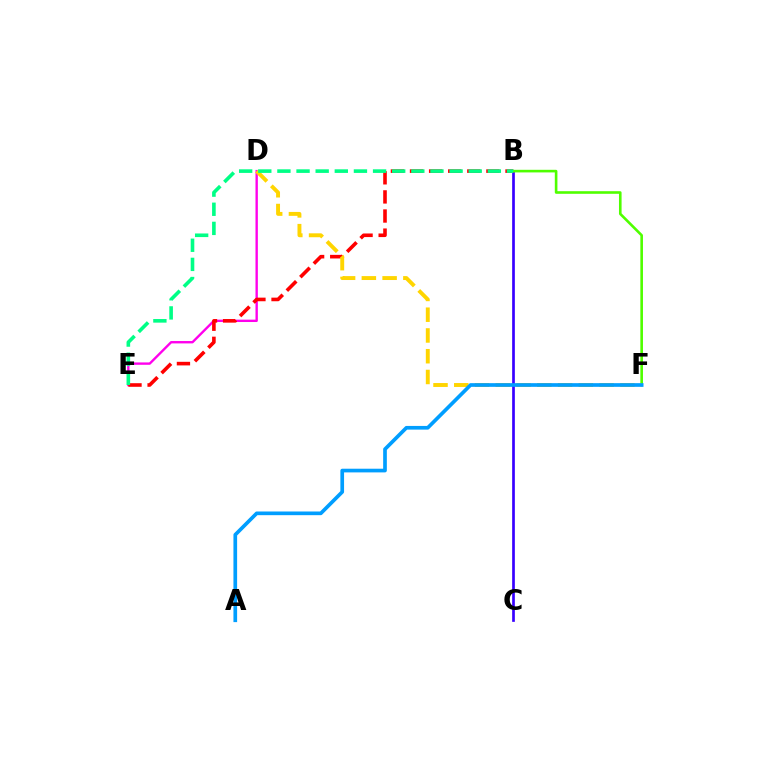{('B', 'C'): [{'color': '#3700ff', 'line_style': 'solid', 'thickness': 1.94}], ('D', 'E'): [{'color': '#ff00ed', 'line_style': 'solid', 'thickness': 1.71}], ('B', 'E'): [{'color': '#ff0000', 'line_style': 'dashed', 'thickness': 2.59}, {'color': '#00ff86', 'line_style': 'dashed', 'thickness': 2.6}], ('B', 'F'): [{'color': '#4fff00', 'line_style': 'solid', 'thickness': 1.88}], ('D', 'F'): [{'color': '#ffd500', 'line_style': 'dashed', 'thickness': 2.82}], ('A', 'F'): [{'color': '#009eff', 'line_style': 'solid', 'thickness': 2.65}]}